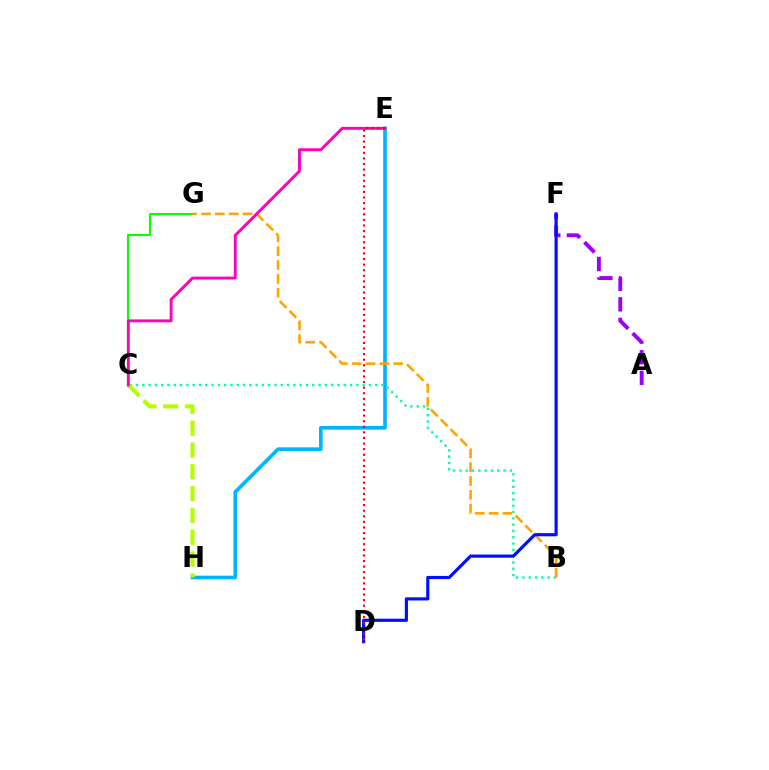{('E', 'H'): [{'color': '#00b5ff', 'line_style': 'solid', 'thickness': 2.64}], ('C', 'G'): [{'color': '#08ff00', 'line_style': 'solid', 'thickness': 1.52}], ('B', 'C'): [{'color': '#00ff9d', 'line_style': 'dotted', 'thickness': 1.71}], ('B', 'G'): [{'color': '#ffa500', 'line_style': 'dashed', 'thickness': 1.88}], ('A', 'F'): [{'color': '#9b00ff', 'line_style': 'dashed', 'thickness': 2.8}], ('C', 'H'): [{'color': '#b3ff00', 'line_style': 'dashed', 'thickness': 2.96}], ('D', 'F'): [{'color': '#0010ff', 'line_style': 'solid', 'thickness': 2.28}], ('C', 'E'): [{'color': '#ff00bd', 'line_style': 'solid', 'thickness': 2.08}], ('D', 'E'): [{'color': '#ff0000', 'line_style': 'dotted', 'thickness': 1.52}]}